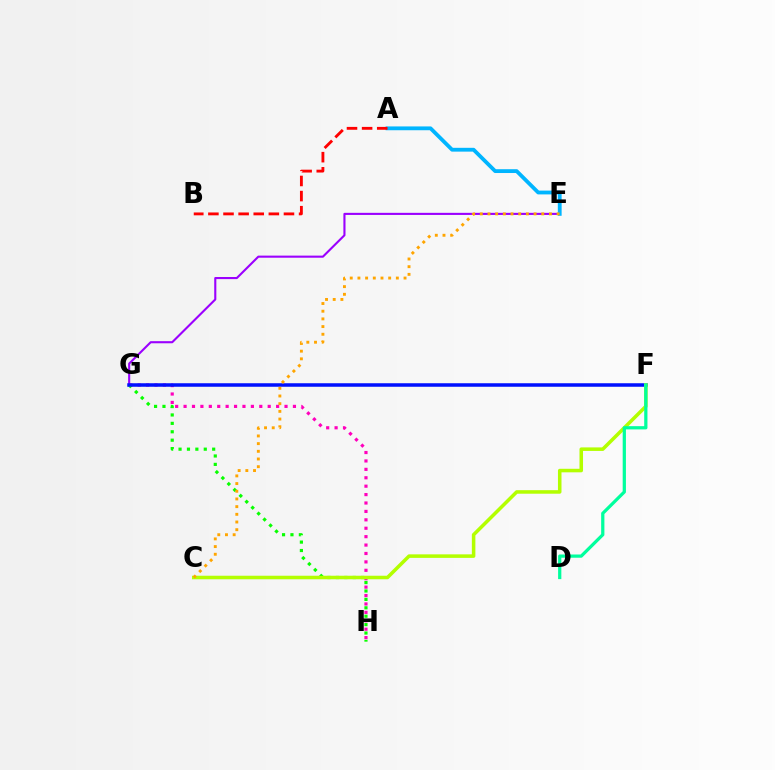{('E', 'G'): [{'color': '#9b00ff', 'line_style': 'solid', 'thickness': 1.52}], ('G', 'H'): [{'color': '#ff00bd', 'line_style': 'dotted', 'thickness': 2.29}, {'color': '#08ff00', 'line_style': 'dotted', 'thickness': 2.28}], ('F', 'G'): [{'color': '#0010ff', 'line_style': 'solid', 'thickness': 2.53}], ('A', 'E'): [{'color': '#00b5ff', 'line_style': 'solid', 'thickness': 2.75}], ('C', 'F'): [{'color': '#b3ff00', 'line_style': 'solid', 'thickness': 2.54}], ('A', 'B'): [{'color': '#ff0000', 'line_style': 'dashed', 'thickness': 2.05}], ('D', 'F'): [{'color': '#00ff9d', 'line_style': 'solid', 'thickness': 2.33}], ('C', 'E'): [{'color': '#ffa500', 'line_style': 'dotted', 'thickness': 2.09}]}